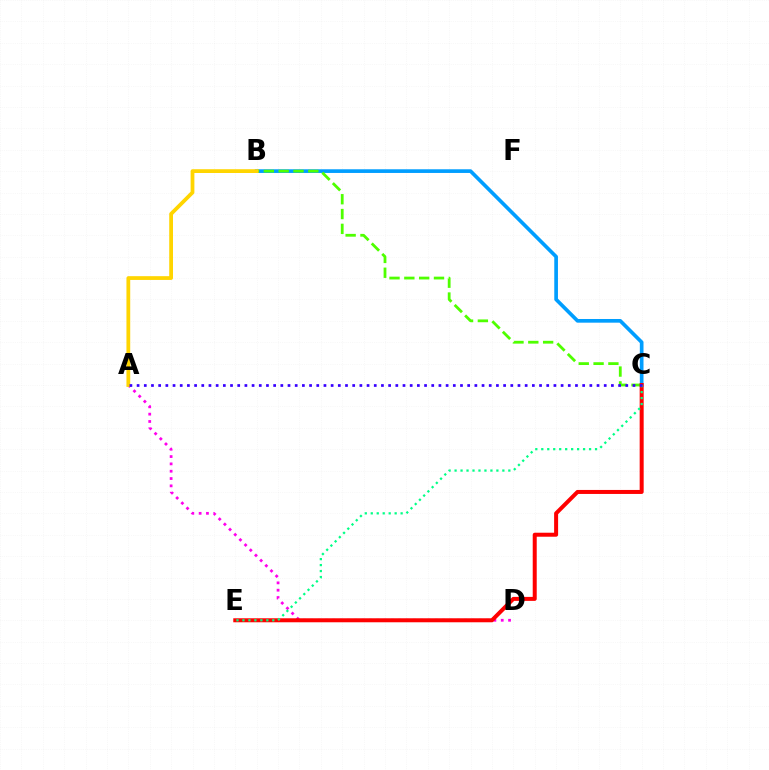{('B', 'C'): [{'color': '#009eff', 'line_style': 'solid', 'thickness': 2.65}, {'color': '#4fff00', 'line_style': 'dashed', 'thickness': 2.01}], ('A', 'D'): [{'color': '#ff00ed', 'line_style': 'dotted', 'thickness': 1.99}], ('C', 'E'): [{'color': '#ff0000', 'line_style': 'solid', 'thickness': 2.88}, {'color': '#00ff86', 'line_style': 'dotted', 'thickness': 1.62}], ('A', 'B'): [{'color': '#ffd500', 'line_style': 'solid', 'thickness': 2.72}], ('A', 'C'): [{'color': '#3700ff', 'line_style': 'dotted', 'thickness': 1.95}]}